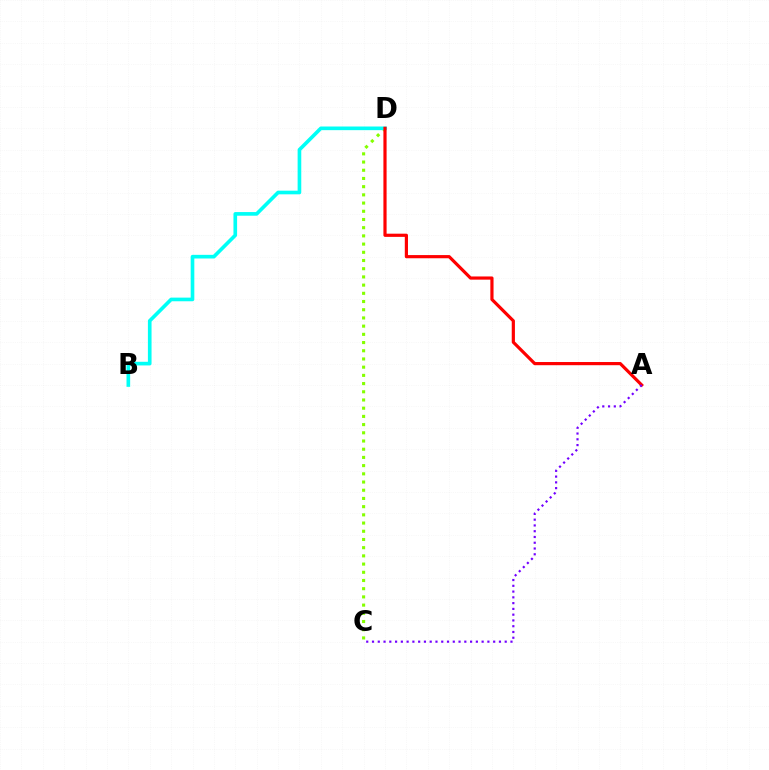{('C', 'D'): [{'color': '#84ff00', 'line_style': 'dotted', 'thickness': 2.23}], ('B', 'D'): [{'color': '#00fff6', 'line_style': 'solid', 'thickness': 2.63}], ('A', 'D'): [{'color': '#ff0000', 'line_style': 'solid', 'thickness': 2.29}], ('A', 'C'): [{'color': '#7200ff', 'line_style': 'dotted', 'thickness': 1.57}]}